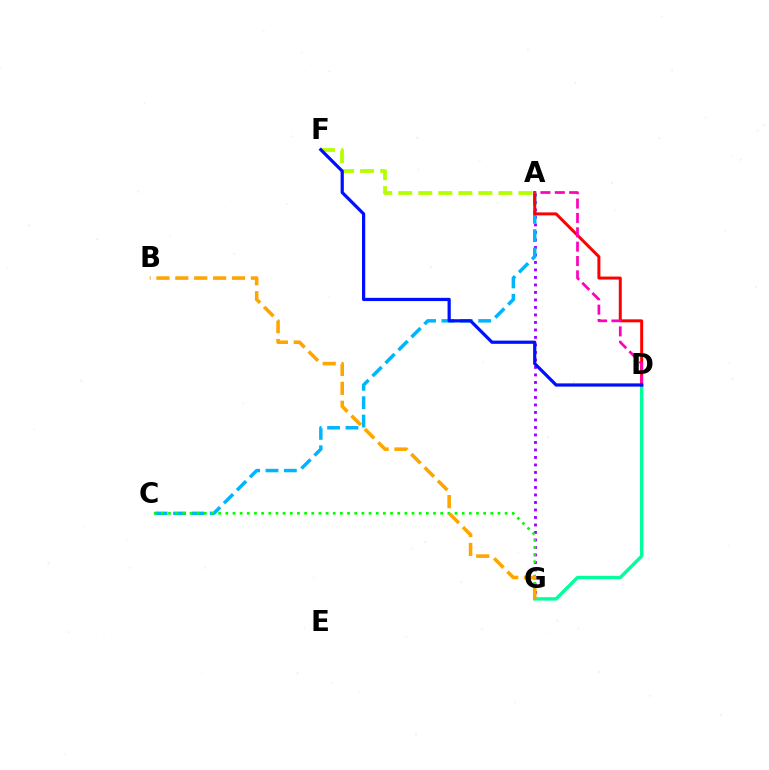{('A', 'G'): [{'color': '#9b00ff', 'line_style': 'dotted', 'thickness': 2.04}], ('A', 'C'): [{'color': '#00b5ff', 'line_style': 'dashed', 'thickness': 2.5}], ('D', 'G'): [{'color': '#00ff9d', 'line_style': 'solid', 'thickness': 2.44}], ('A', 'D'): [{'color': '#ff0000', 'line_style': 'solid', 'thickness': 2.15}, {'color': '#ff00bd', 'line_style': 'dashed', 'thickness': 1.95}], ('A', 'F'): [{'color': '#b3ff00', 'line_style': 'dashed', 'thickness': 2.72}], ('C', 'G'): [{'color': '#08ff00', 'line_style': 'dotted', 'thickness': 1.95}], ('B', 'G'): [{'color': '#ffa500', 'line_style': 'dashed', 'thickness': 2.57}], ('D', 'F'): [{'color': '#0010ff', 'line_style': 'solid', 'thickness': 2.31}]}